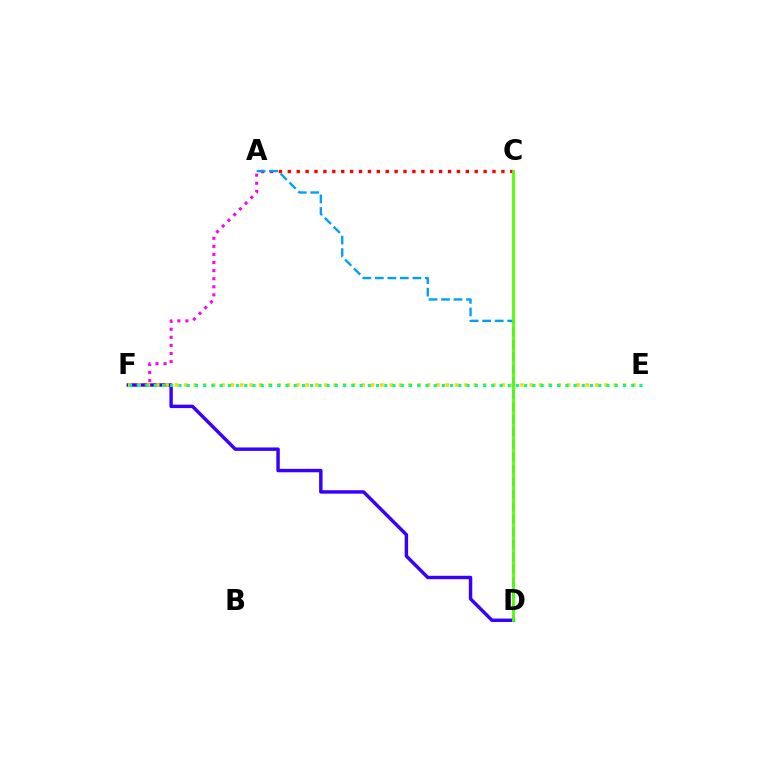{('D', 'F'): [{'color': '#3700ff', 'line_style': 'solid', 'thickness': 2.47}], ('A', 'C'): [{'color': '#ff0000', 'line_style': 'dotted', 'thickness': 2.42}], ('A', 'F'): [{'color': '#ff00ed', 'line_style': 'dotted', 'thickness': 2.2}], ('A', 'D'): [{'color': '#009eff', 'line_style': 'dashed', 'thickness': 1.7}], ('E', 'F'): [{'color': '#ffd500', 'line_style': 'dotted', 'thickness': 2.54}, {'color': '#00ff86', 'line_style': 'dotted', 'thickness': 2.24}], ('C', 'D'): [{'color': '#4fff00', 'line_style': 'solid', 'thickness': 1.99}]}